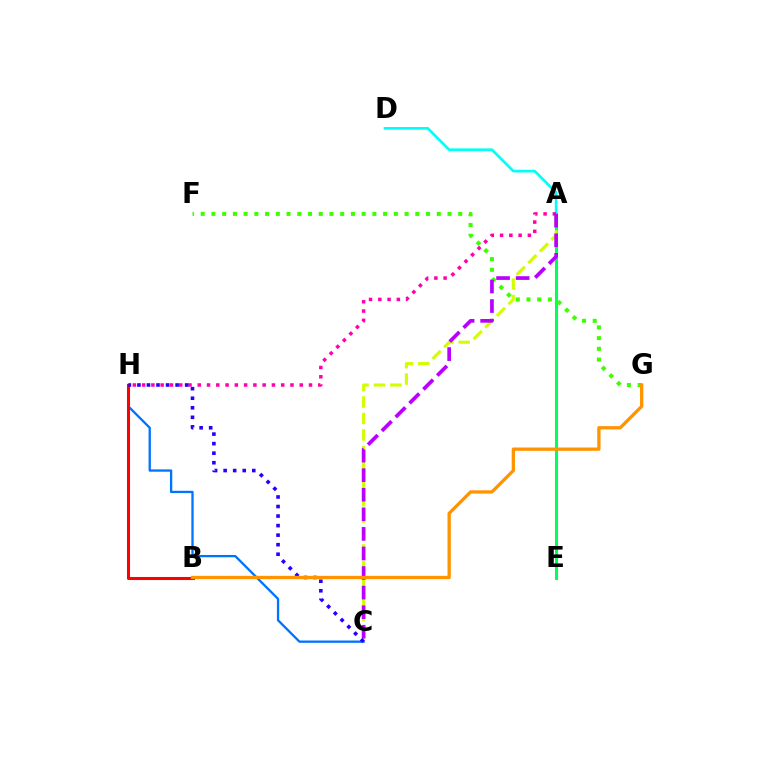{('A', 'D'): [{'color': '#00fff6', 'line_style': 'solid', 'thickness': 1.93}], ('A', 'E'): [{'color': '#00ff5c', 'line_style': 'solid', 'thickness': 2.21}], ('F', 'G'): [{'color': '#3dff00', 'line_style': 'dotted', 'thickness': 2.92}], ('A', 'C'): [{'color': '#d1ff00', 'line_style': 'dashed', 'thickness': 2.23}, {'color': '#b900ff', 'line_style': 'dashed', 'thickness': 2.66}], ('C', 'H'): [{'color': '#0074ff', 'line_style': 'solid', 'thickness': 1.67}, {'color': '#2500ff', 'line_style': 'dotted', 'thickness': 2.59}], ('A', 'H'): [{'color': '#ff00ac', 'line_style': 'dotted', 'thickness': 2.52}], ('B', 'H'): [{'color': '#ff0000', 'line_style': 'solid', 'thickness': 2.2}], ('B', 'G'): [{'color': '#ff9400', 'line_style': 'solid', 'thickness': 2.37}]}